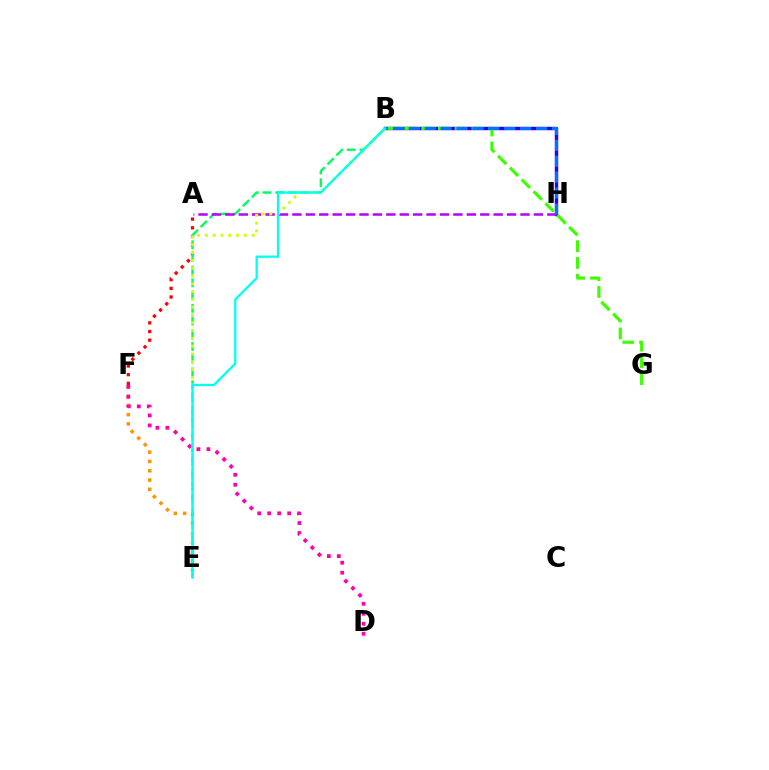{('A', 'F'): [{'color': '#ff0000', 'line_style': 'dotted', 'thickness': 2.36}], ('B', 'H'): [{'color': '#2500ff', 'line_style': 'solid', 'thickness': 2.46}, {'color': '#0074ff', 'line_style': 'dashed', 'thickness': 2.16}], ('E', 'F'): [{'color': '#ff9400', 'line_style': 'dotted', 'thickness': 2.52}], ('B', 'G'): [{'color': '#3dff00', 'line_style': 'dashed', 'thickness': 2.28}], ('B', 'E'): [{'color': '#00ff5c', 'line_style': 'dashed', 'thickness': 1.73}, {'color': '#d1ff00', 'line_style': 'dotted', 'thickness': 2.12}, {'color': '#00fff6', 'line_style': 'solid', 'thickness': 1.66}], ('A', 'H'): [{'color': '#b900ff', 'line_style': 'dashed', 'thickness': 1.82}], ('D', 'F'): [{'color': '#ff00ac', 'line_style': 'dotted', 'thickness': 2.71}]}